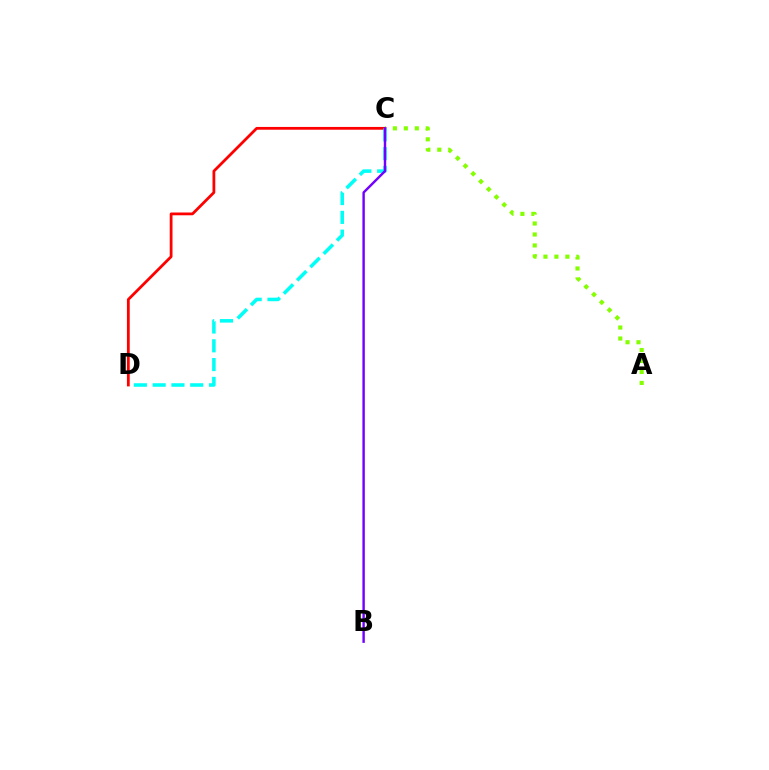{('C', 'D'): [{'color': '#ff0000', 'line_style': 'solid', 'thickness': 2.0}, {'color': '#00fff6', 'line_style': 'dashed', 'thickness': 2.55}], ('A', 'C'): [{'color': '#84ff00', 'line_style': 'dotted', 'thickness': 2.98}], ('B', 'C'): [{'color': '#7200ff', 'line_style': 'solid', 'thickness': 1.74}]}